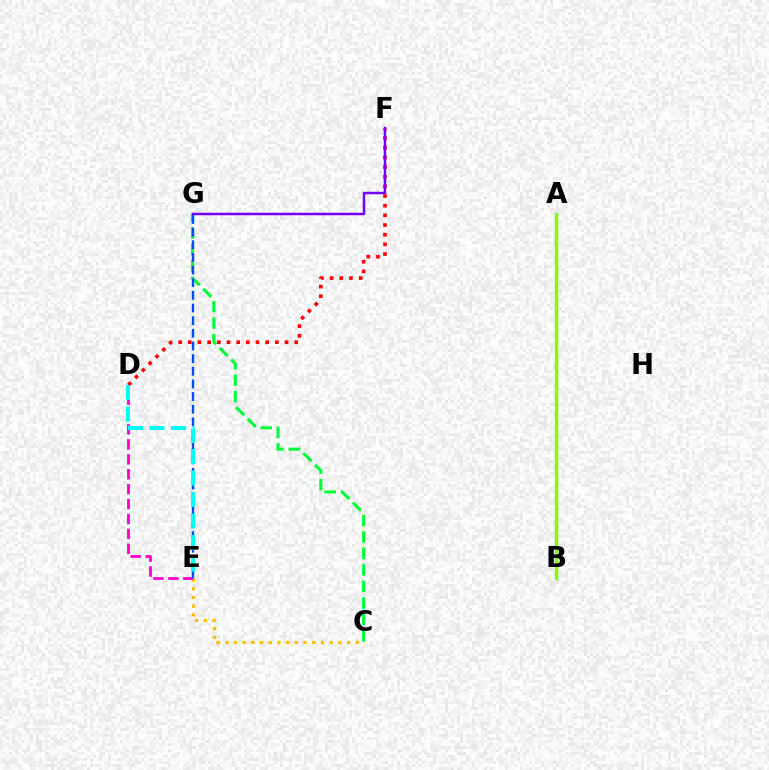{('C', 'E'): [{'color': '#ffbd00', 'line_style': 'dotted', 'thickness': 2.36}], ('D', 'F'): [{'color': '#ff0000', 'line_style': 'dotted', 'thickness': 2.63}], ('D', 'E'): [{'color': '#ff00cf', 'line_style': 'dashed', 'thickness': 2.03}, {'color': '#00fff6', 'line_style': 'dashed', 'thickness': 2.92}], ('C', 'G'): [{'color': '#00ff39', 'line_style': 'dashed', 'thickness': 2.24}], ('F', 'G'): [{'color': '#7200ff', 'line_style': 'solid', 'thickness': 1.78}], ('E', 'G'): [{'color': '#004bff', 'line_style': 'dashed', 'thickness': 1.72}], ('A', 'B'): [{'color': '#84ff00', 'line_style': 'solid', 'thickness': 2.49}]}